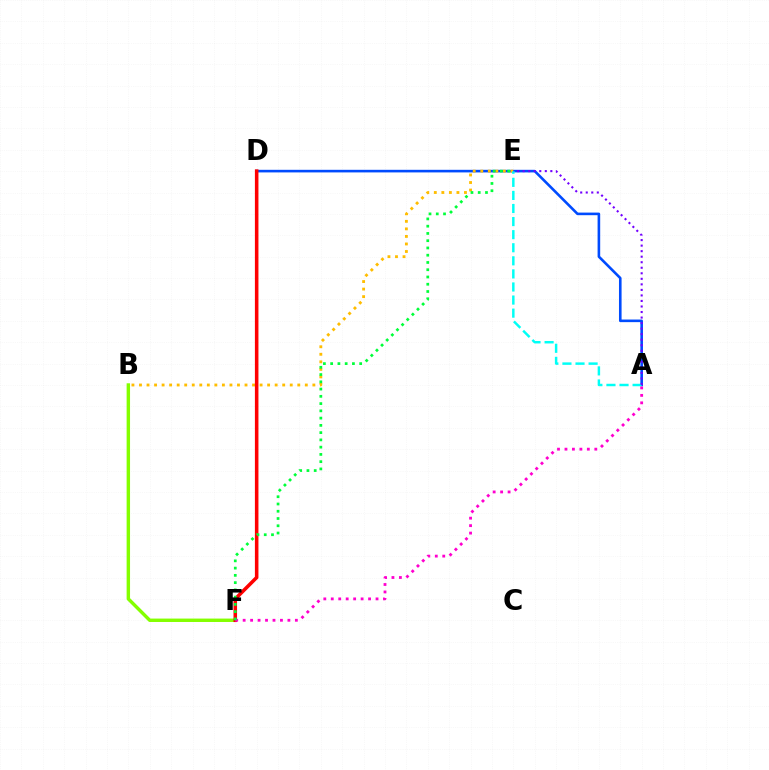{('A', 'D'): [{'color': '#004bff', 'line_style': 'solid', 'thickness': 1.87}], ('B', 'E'): [{'color': '#ffbd00', 'line_style': 'dotted', 'thickness': 2.05}], ('A', 'E'): [{'color': '#00fff6', 'line_style': 'dashed', 'thickness': 1.78}, {'color': '#7200ff', 'line_style': 'dotted', 'thickness': 1.5}], ('B', 'F'): [{'color': '#84ff00', 'line_style': 'solid', 'thickness': 2.46}], ('D', 'F'): [{'color': '#ff0000', 'line_style': 'solid', 'thickness': 2.55}], ('A', 'F'): [{'color': '#ff00cf', 'line_style': 'dotted', 'thickness': 2.03}], ('E', 'F'): [{'color': '#00ff39', 'line_style': 'dotted', 'thickness': 1.97}]}